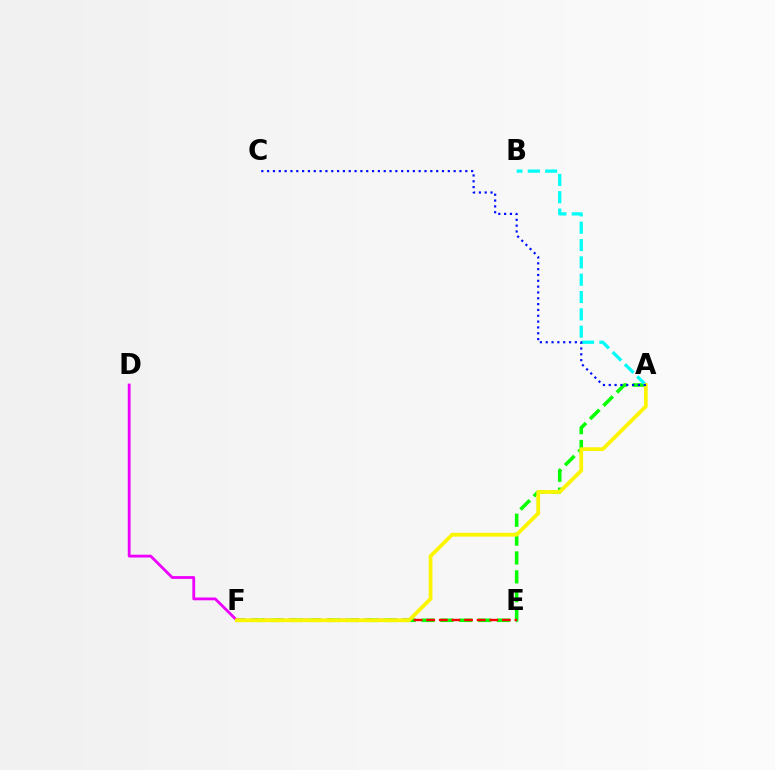{('A', 'F'): [{'color': '#08ff00', 'line_style': 'dashed', 'thickness': 2.56}, {'color': '#fcf500', 'line_style': 'solid', 'thickness': 2.7}], ('E', 'F'): [{'color': '#ff0000', 'line_style': 'dashed', 'thickness': 1.71}], ('A', 'B'): [{'color': '#00fff6', 'line_style': 'dashed', 'thickness': 2.35}], ('D', 'F'): [{'color': '#ee00ff', 'line_style': 'solid', 'thickness': 2.02}], ('A', 'C'): [{'color': '#0010ff', 'line_style': 'dotted', 'thickness': 1.58}]}